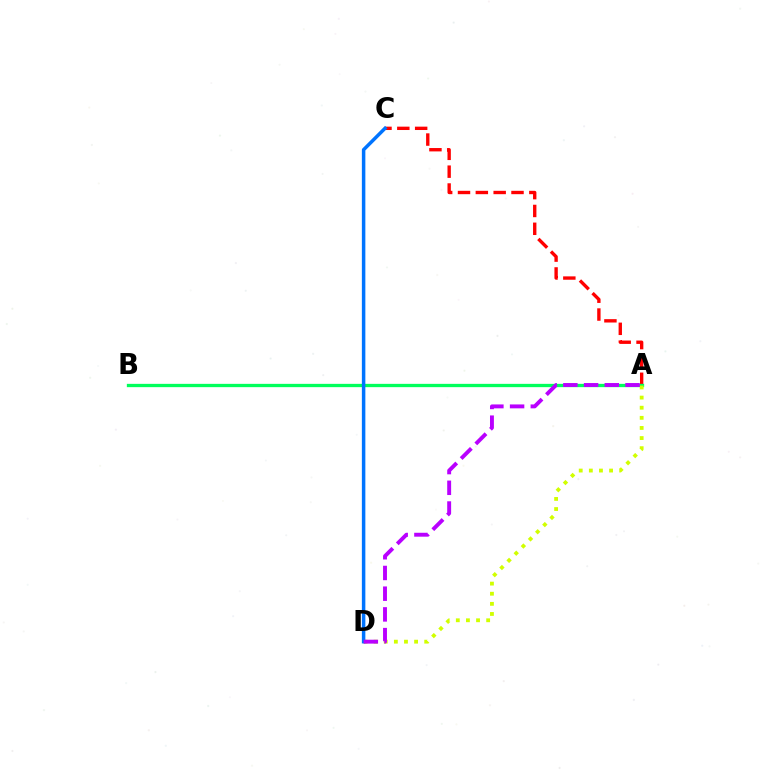{('A', 'C'): [{'color': '#ff0000', 'line_style': 'dashed', 'thickness': 2.42}], ('A', 'B'): [{'color': '#00ff5c', 'line_style': 'solid', 'thickness': 2.38}], ('A', 'D'): [{'color': '#d1ff00', 'line_style': 'dotted', 'thickness': 2.75}, {'color': '#b900ff', 'line_style': 'dashed', 'thickness': 2.81}], ('C', 'D'): [{'color': '#0074ff', 'line_style': 'solid', 'thickness': 2.51}]}